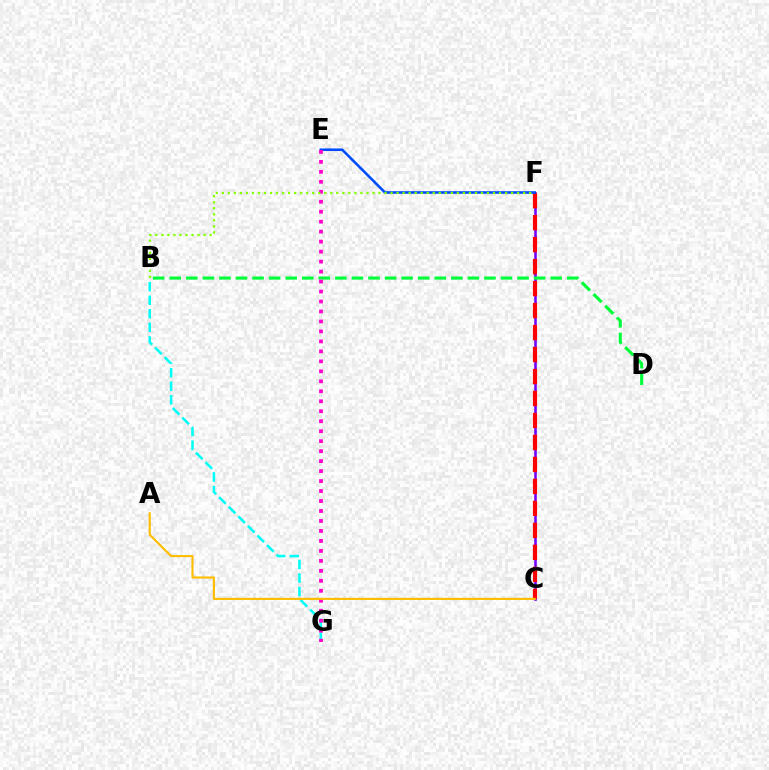{('B', 'G'): [{'color': '#00fff6', 'line_style': 'dashed', 'thickness': 1.84}], ('C', 'F'): [{'color': '#7200ff', 'line_style': 'solid', 'thickness': 1.84}, {'color': '#ff0000', 'line_style': 'dashed', 'thickness': 2.99}], ('B', 'D'): [{'color': '#00ff39', 'line_style': 'dashed', 'thickness': 2.25}], ('E', 'F'): [{'color': '#004bff', 'line_style': 'solid', 'thickness': 1.87}], ('E', 'G'): [{'color': '#ff00cf', 'line_style': 'dotted', 'thickness': 2.71}], ('B', 'F'): [{'color': '#84ff00', 'line_style': 'dotted', 'thickness': 1.64}], ('A', 'C'): [{'color': '#ffbd00', 'line_style': 'solid', 'thickness': 1.54}]}